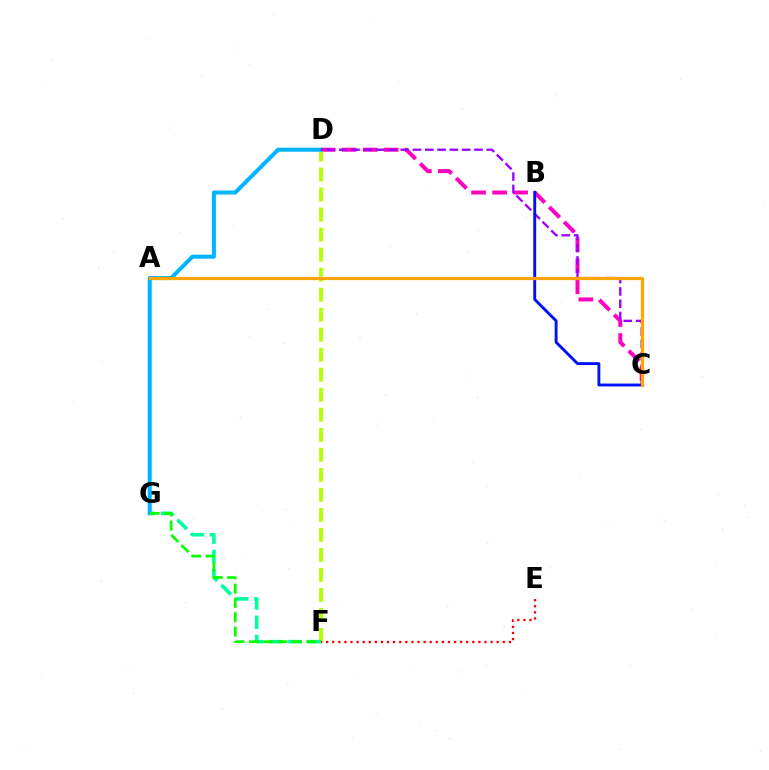{('C', 'D'): [{'color': '#ff00bd', 'line_style': 'dashed', 'thickness': 2.85}, {'color': '#9b00ff', 'line_style': 'dashed', 'thickness': 1.67}], ('D', 'F'): [{'color': '#b3ff00', 'line_style': 'dashed', 'thickness': 2.72}], ('D', 'G'): [{'color': '#00b5ff', 'line_style': 'solid', 'thickness': 2.89}], ('F', 'G'): [{'color': '#00ff9d', 'line_style': 'dashed', 'thickness': 2.61}, {'color': '#08ff00', 'line_style': 'dashed', 'thickness': 1.95}], ('B', 'C'): [{'color': '#0010ff', 'line_style': 'solid', 'thickness': 2.07}], ('E', 'F'): [{'color': '#ff0000', 'line_style': 'dotted', 'thickness': 1.65}], ('A', 'C'): [{'color': '#ffa500', 'line_style': 'solid', 'thickness': 2.32}]}